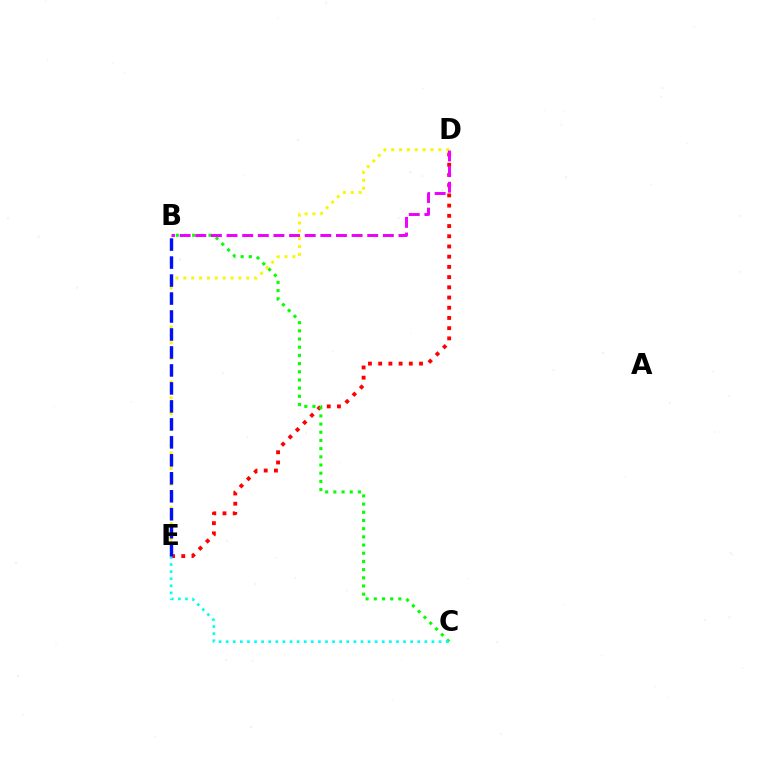{('D', 'E'): [{'color': '#ff0000', 'line_style': 'dotted', 'thickness': 2.77}, {'color': '#fcf500', 'line_style': 'dotted', 'thickness': 2.13}], ('B', 'C'): [{'color': '#08ff00', 'line_style': 'dotted', 'thickness': 2.22}], ('C', 'E'): [{'color': '#00fff6', 'line_style': 'dotted', 'thickness': 1.93}], ('B', 'E'): [{'color': '#0010ff', 'line_style': 'dashed', 'thickness': 2.44}], ('B', 'D'): [{'color': '#ee00ff', 'line_style': 'dashed', 'thickness': 2.12}]}